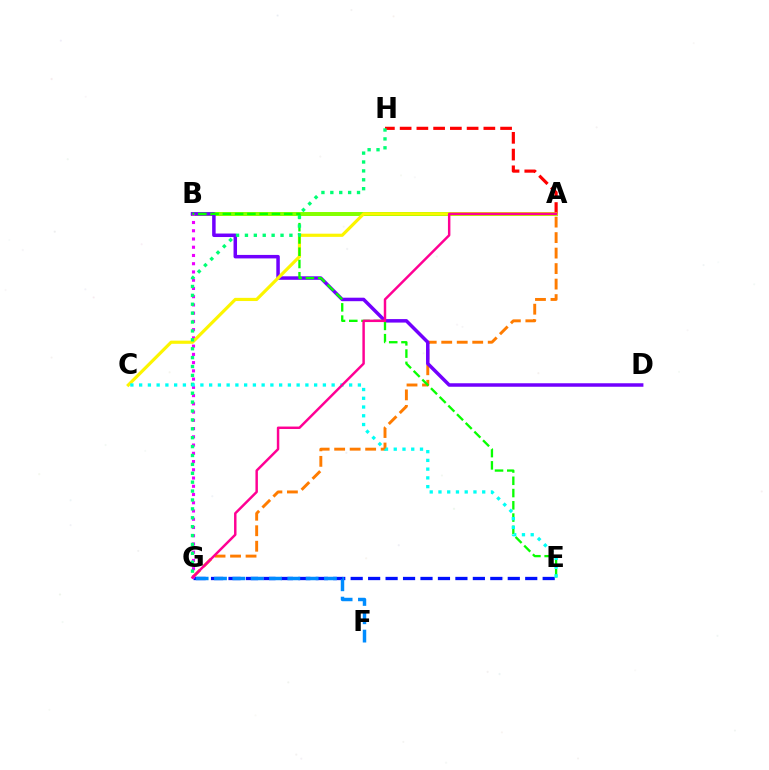{('A', 'G'): [{'color': '#ff7c00', 'line_style': 'dashed', 'thickness': 2.11}, {'color': '#ff0094', 'line_style': 'solid', 'thickness': 1.77}], ('E', 'G'): [{'color': '#0010ff', 'line_style': 'dashed', 'thickness': 2.37}], ('A', 'B'): [{'color': '#84ff00', 'line_style': 'solid', 'thickness': 2.86}], ('B', 'D'): [{'color': '#7200ff', 'line_style': 'solid', 'thickness': 2.51}], ('B', 'G'): [{'color': '#ee00ff', 'line_style': 'dotted', 'thickness': 2.24}], ('A', 'H'): [{'color': '#ff0000', 'line_style': 'dashed', 'thickness': 2.27}], ('F', 'G'): [{'color': '#008cff', 'line_style': 'dashed', 'thickness': 2.49}], ('A', 'C'): [{'color': '#fcf500', 'line_style': 'solid', 'thickness': 2.28}], ('B', 'E'): [{'color': '#08ff00', 'line_style': 'dashed', 'thickness': 1.67}], ('G', 'H'): [{'color': '#00ff74', 'line_style': 'dotted', 'thickness': 2.42}], ('C', 'E'): [{'color': '#00fff6', 'line_style': 'dotted', 'thickness': 2.38}]}